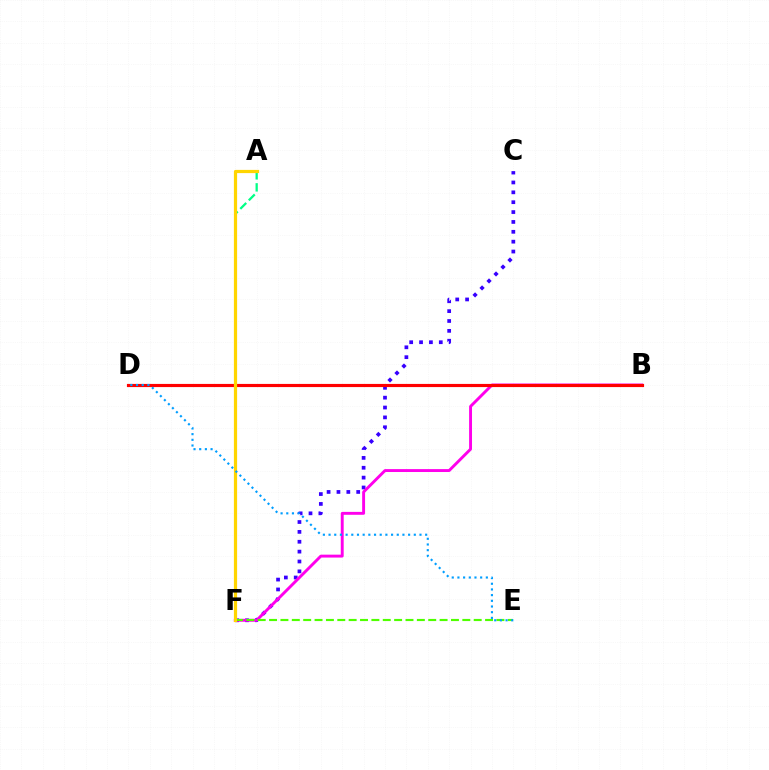{('C', 'F'): [{'color': '#3700ff', 'line_style': 'dotted', 'thickness': 2.68}], ('B', 'F'): [{'color': '#ff00ed', 'line_style': 'solid', 'thickness': 2.1}], ('E', 'F'): [{'color': '#4fff00', 'line_style': 'dashed', 'thickness': 1.54}], ('A', 'F'): [{'color': '#00ff86', 'line_style': 'dashed', 'thickness': 1.64}, {'color': '#ffd500', 'line_style': 'solid', 'thickness': 2.31}], ('B', 'D'): [{'color': '#ff0000', 'line_style': 'solid', 'thickness': 2.27}], ('D', 'E'): [{'color': '#009eff', 'line_style': 'dotted', 'thickness': 1.54}]}